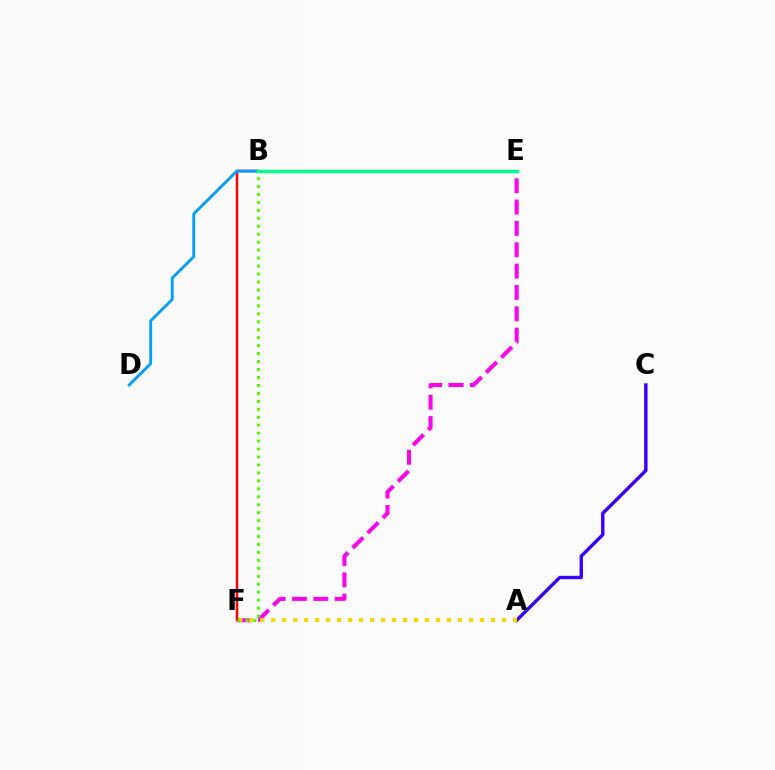{('E', 'F'): [{'color': '#ff00ed', 'line_style': 'dashed', 'thickness': 2.9}], ('A', 'C'): [{'color': '#3700ff', 'line_style': 'solid', 'thickness': 2.46}], ('A', 'F'): [{'color': '#ffd500', 'line_style': 'dotted', 'thickness': 2.99}], ('B', 'F'): [{'color': '#ff0000', 'line_style': 'solid', 'thickness': 1.8}, {'color': '#4fff00', 'line_style': 'dotted', 'thickness': 2.16}], ('B', 'D'): [{'color': '#009eff', 'line_style': 'solid', 'thickness': 2.09}], ('B', 'E'): [{'color': '#00ff86', 'line_style': 'solid', 'thickness': 2.47}]}